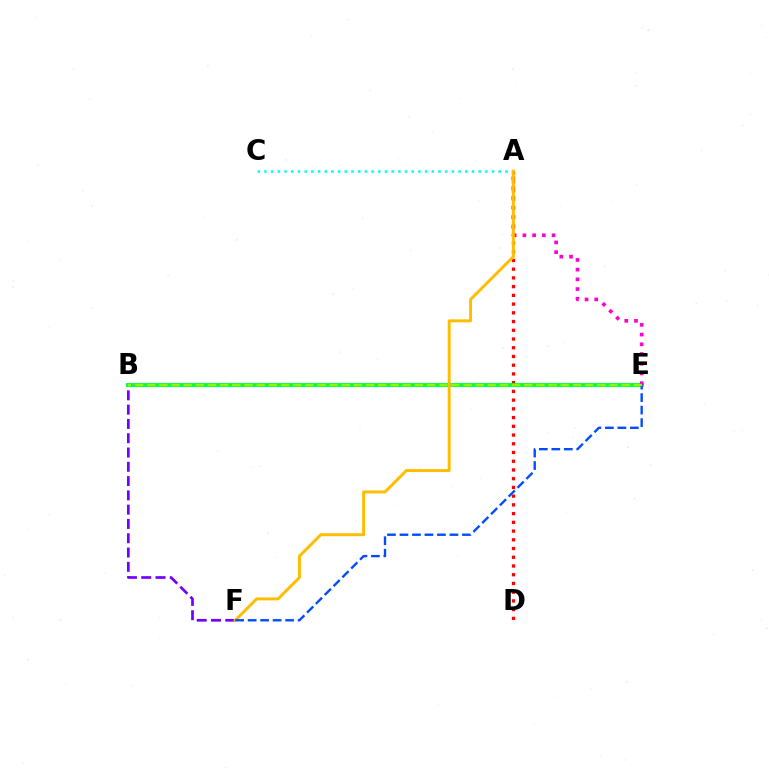{('A', 'D'): [{'color': '#ff0000', 'line_style': 'dotted', 'thickness': 2.37}], ('B', 'F'): [{'color': '#7200ff', 'line_style': 'dashed', 'thickness': 1.94}], ('A', 'C'): [{'color': '#00fff6', 'line_style': 'dotted', 'thickness': 1.82}], ('B', 'E'): [{'color': '#00ff39', 'line_style': 'solid', 'thickness': 2.81}, {'color': '#84ff00', 'line_style': 'dashed', 'thickness': 1.65}], ('A', 'E'): [{'color': '#ff00cf', 'line_style': 'dotted', 'thickness': 2.64}], ('A', 'F'): [{'color': '#ffbd00', 'line_style': 'solid', 'thickness': 2.12}], ('E', 'F'): [{'color': '#004bff', 'line_style': 'dashed', 'thickness': 1.7}]}